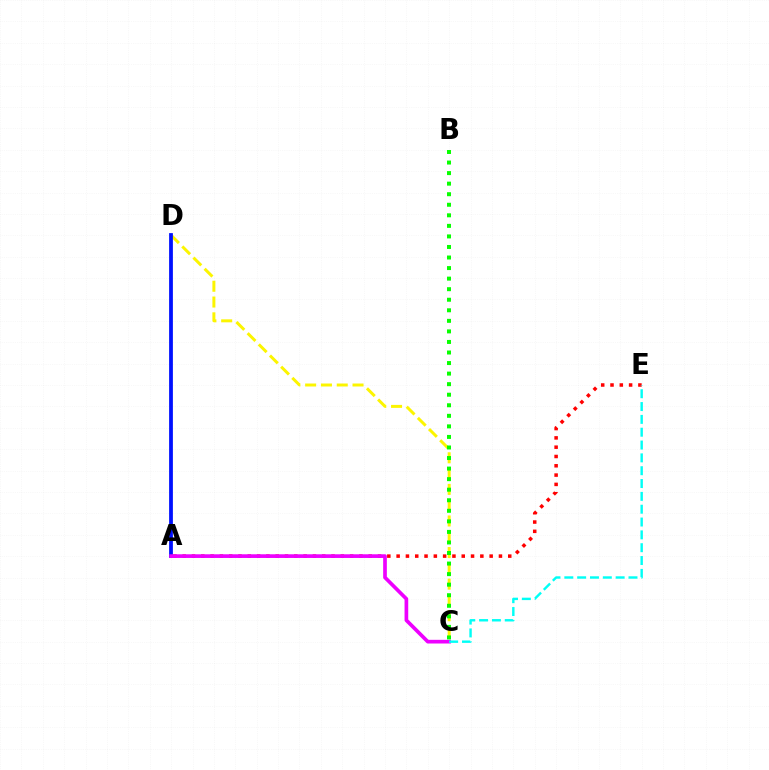{('C', 'D'): [{'color': '#fcf500', 'line_style': 'dashed', 'thickness': 2.15}], ('A', 'E'): [{'color': '#ff0000', 'line_style': 'dotted', 'thickness': 2.53}], ('A', 'D'): [{'color': '#0010ff', 'line_style': 'solid', 'thickness': 2.71}], ('A', 'C'): [{'color': '#ee00ff', 'line_style': 'solid', 'thickness': 2.65}], ('C', 'E'): [{'color': '#00fff6', 'line_style': 'dashed', 'thickness': 1.74}], ('B', 'C'): [{'color': '#08ff00', 'line_style': 'dotted', 'thickness': 2.87}]}